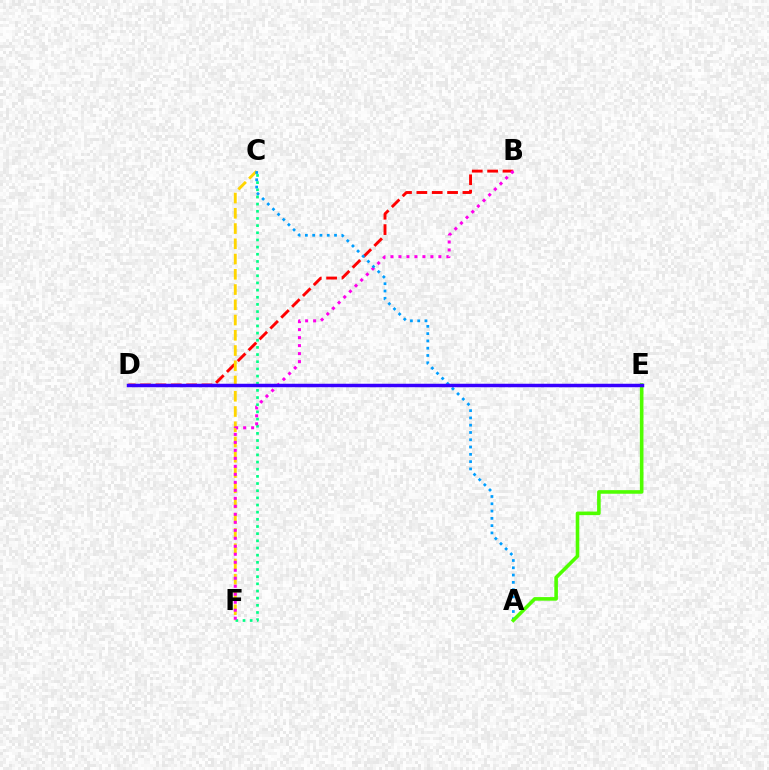{('B', 'D'): [{'color': '#ff0000', 'line_style': 'dashed', 'thickness': 2.09}], ('C', 'F'): [{'color': '#ffd500', 'line_style': 'dashed', 'thickness': 2.07}, {'color': '#00ff86', 'line_style': 'dotted', 'thickness': 1.95}], ('B', 'F'): [{'color': '#ff00ed', 'line_style': 'dotted', 'thickness': 2.17}], ('A', 'C'): [{'color': '#009eff', 'line_style': 'dotted', 'thickness': 1.98}], ('A', 'E'): [{'color': '#4fff00', 'line_style': 'solid', 'thickness': 2.58}], ('D', 'E'): [{'color': '#3700ff', 'line_style': 'solid', 'thickness': 2.51}]}